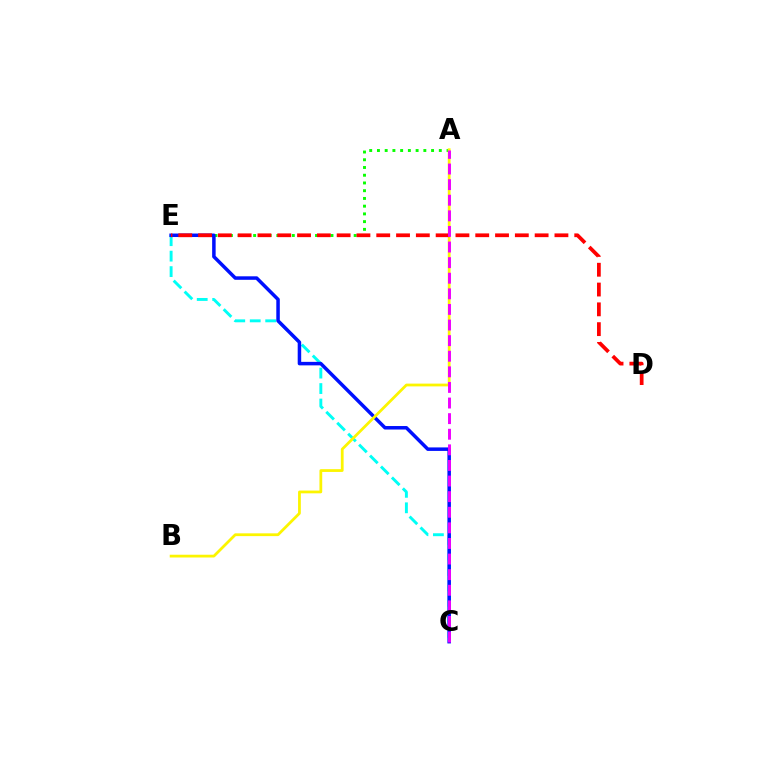{('C', 'E'): [{'color': '#00fff6', 'line_style': 'dashed', 'thickness': 2.1}, {'color': '#0010ff', 'line_style': 'solid', 'thickness': 2.52}], ('A', 'E'): [{'color': '#08ff00', 'line_style': 'dotted', 'thickness': 2.1}], ('A', 'B'): [{'color': '#fcf500', 'line_style': 'solid', 'thickness': 1.99}], ('D', 'E'): [{'color': '#ff0000', 'line_style': 'dashed', 'thickness': 2.69}], ('A', 'C'): [{'color': '#ee00ff', 'line_style': 'dashed', 'thickness': 2.12}]}